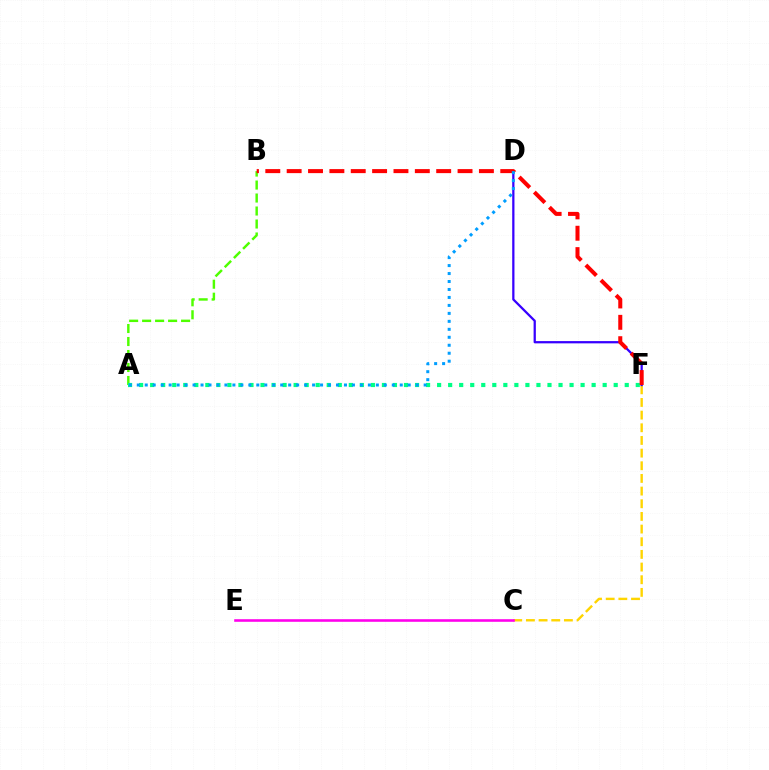{('A', 'B'): [{'color': '#4fff00', 'line_style': 'dashed', 'thickness': 1.76}], ('C', 'F'): [{'color': '#ffd500', 'line_style': 'dashed', 'thickness': 1.72}], ('A', 'F'): [{'color': '#00ff86', 'line_style': 'dotted', 'thickness': 3.0}], ('C', 'E'): [{'color': '#ff00ed', 'line_style': 'solid', 'thickness': 1.87}], ('D', 'F'): [{'color': '#3700ff', 'line_style': 'solid', 'thickness': 1.62}], ('B', 'F'): [{'color': '#ff0000', 'line_style': 'dashed', 'thickness': 2.9}], ('A', 'D'): [{'color': '#009eff', 'line_style': 'dotted', 'thickness': 2.17}]}